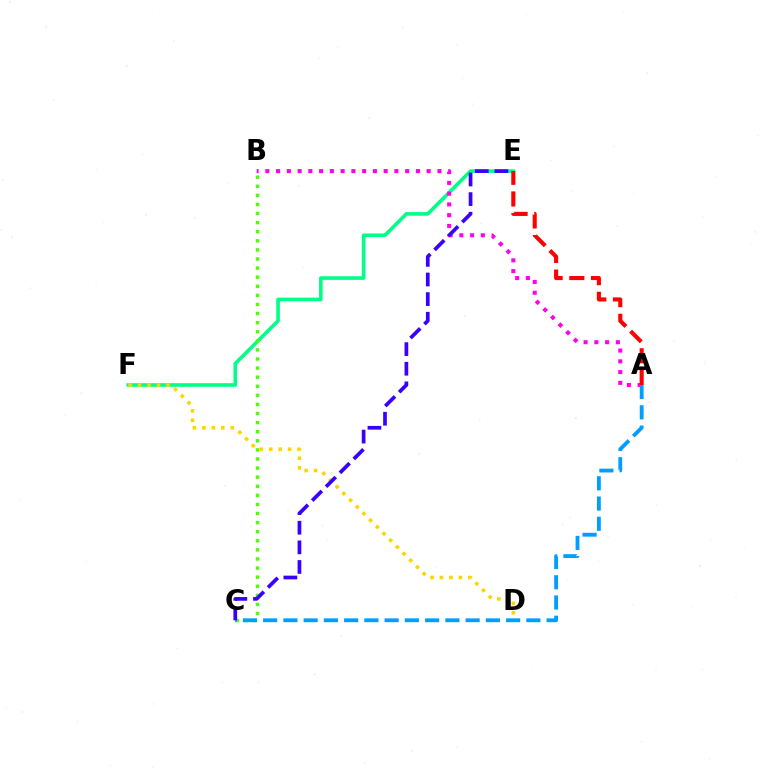{('E', 'F'): [{'color': '#00ff86', 'line_style': 'solid', 'thickness': 2.6}], ('B', 'C'): [{'color': '#4fff00', 'line_style': 'dotted', 'thickness': 2.47}], ('D', 'F'): [{'color': '#ffd500', 'line_style': 'dotted', 'thickness': 2.57}], ('A', 'B'): [{'color': '#ff00ed', 'line_style': 'dotted', 'thickness': 2.92}], ('A', 'C'): [{'color': '#009eff', 'line_style': 'dashed', 'thickness': 2.75}], ('C', 'E'): [{'color': '#3700ff', 'line_style': 'dashed', 'thickness': 2.67}], ('A', 'E'): [{'color': '#ff0000', 'line_style': 'dashed', 'thickness': 2.94}]}